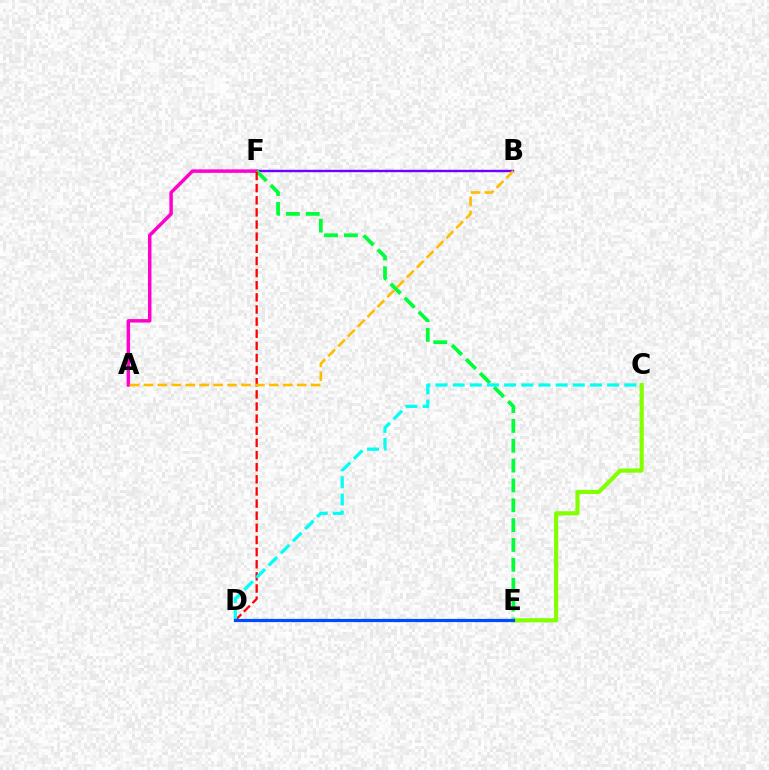{('B', 'F'): [{'color': '#7200ff', 'line_style': 'solid', 'thickness': 1.73}], ('A', 'F'): [{'color': '#ff00cf', 'line_style': 'solid', 'thickness': 2.49}], ('E', 'F'): [{'color': '#00ff39', 'line_style': 'dashed', 'thickness': 2.7}], ('D', 'F'): [{'color': '#ff0000', 'line_style': 'dashed', 'thickness': 1.65}], ('A', 'B'): [{'color': '#ffbd00', 'line_style': 'dashed', 'thickness': 1.89}], ('C', 'E'): [{'color': '#84ff00', 'line_style': 'solid', 'thickness': 2.99}], ('C', 'D'): [{'color': '#00fff6', 'line_style': 'dashed', 'thickness': 2.33}], ('D', 'E'): [{'color': '#004bff', 'line_style': 'solid', 'thickness': 2.32}]}